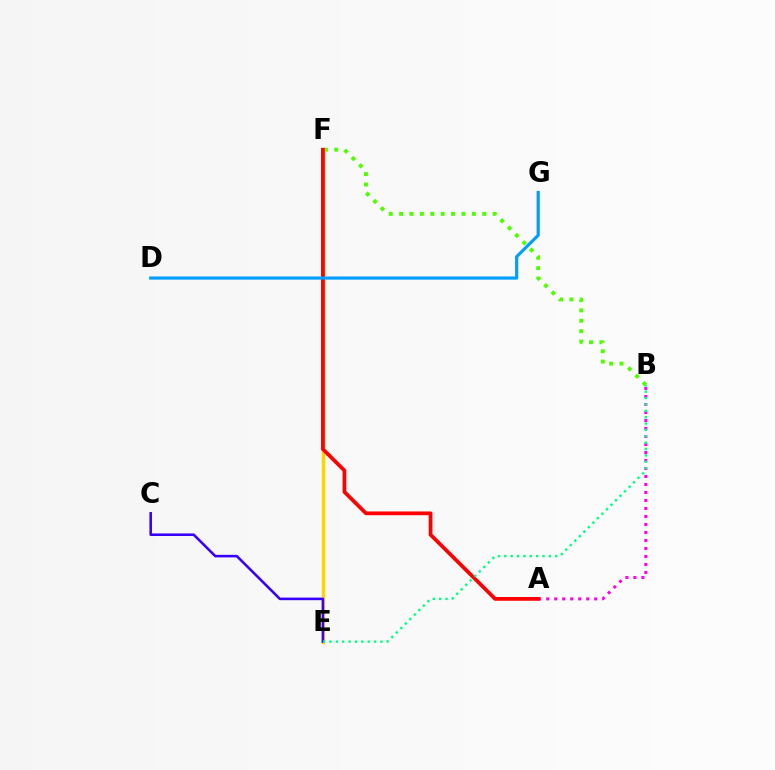{('B', 'F'): [{'color': '#4fff00', 'line_style': 'dotted', 'thickness': 2.82}], ('E', 'F'): [{'color': '#ffd500', 'line_style': 'solid', 'thickness': 2.47}], ('A', 'B'): [{'color': '#ff00ed', 'line_style': 'dotted', 'thickness': 2.17}], ('C', 'E'): [{'color': '#3700ff', 'line_style': 'solid', 'thickness': 1.85}], ('A', 'F'): [{'color': '#ff0000', 'line_style': 'solid', 'thickness': 2.7}], ('B', 'E'): [{'color': '#00ff86', 'line_style': 'dotted', 'thickness': 1.73}], ('D', 'G'): [{'color': '#009eff', 'line_style': 'solid', 'thickness': 2.28}]}